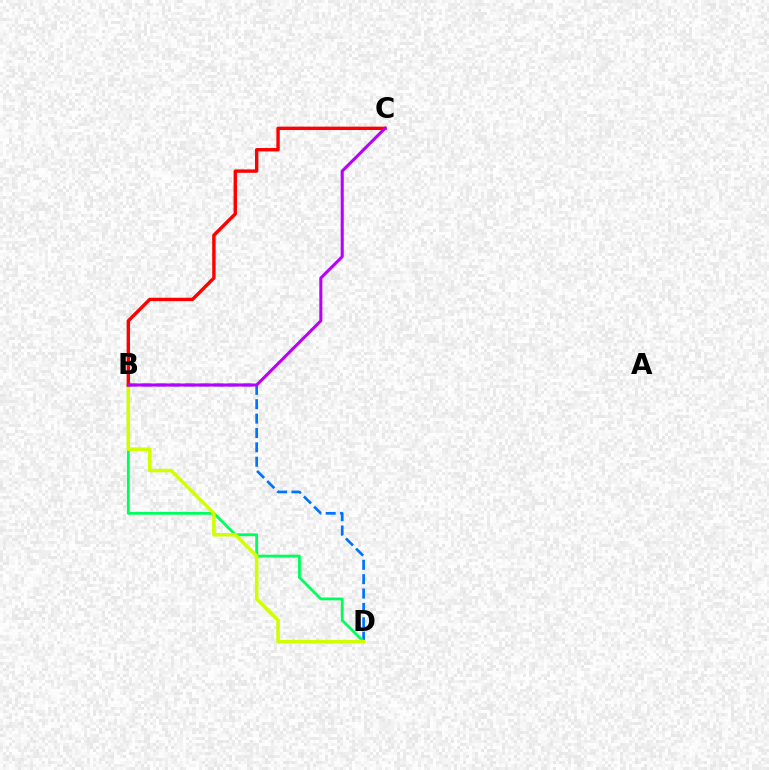{('B', 'D'): [{'color': '#0074ff', 'line_style': 'dashed', 'thickness': 1.95}, {'color': '#00ff5c', 'line_style': 'solid', 'thickness': 2.03}, {'color': '#d1ff00', 'line_style': 'solid', 'thickness': 2.55}], ('B', 'C'): [{'color': '#ff0000', 'line_style': 'solid', 'thickness': 2.44}, {'color': '#b900ff', 'line_style': 'solid', 'thickness': 2.2}]}